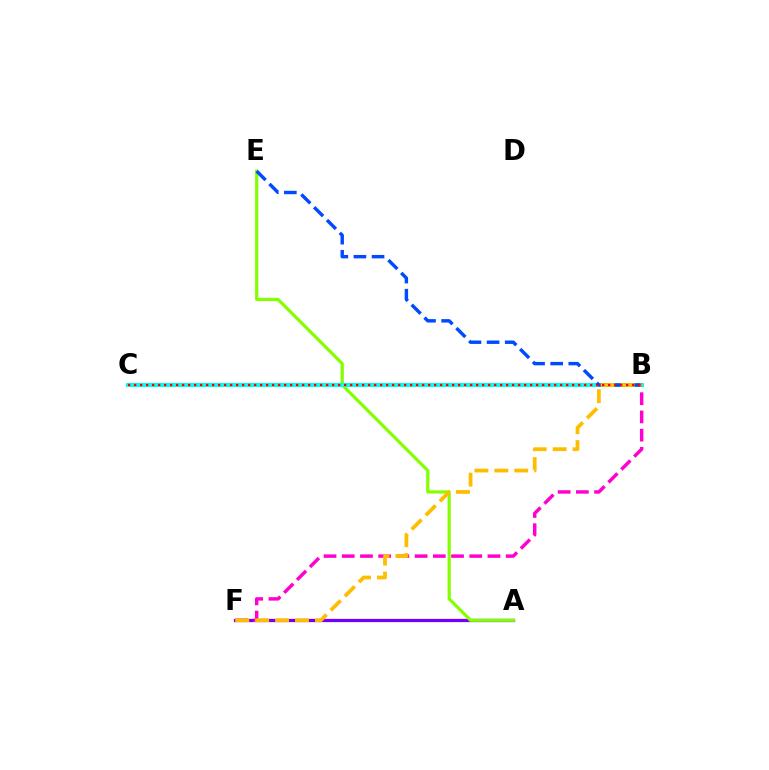{('B', 'C'): [{'color': '#00ff39', 'line_style': 'solid', 'thickness': 2.67}, {'color': '#00fff6', 'line_style': 'solid', 'thickness': 2.77}, {'color': '#ff0000', 'line_style': 'dotted', 'thickness': 1.63}], ('A', 'F'): [{'color': '#7200ff', 'line_style': 'solid', 'thickness': 2.33}], ('A', 'E'): [{'color': '#84ff00', 'line_style': 'solid', 'thickness': 2.31}], ('B', 'F'): [{'color': '#ff00cf', 'line_style': 'dashed', 'thickness': 2.47}, {'color': '#ffbd00', 'line_style': 'dashed', 'thickness': 2.71}], ('B', 'E'): [{'color': '#004bff', 'line_style': 'dashed', 'thickness': 2.46}]}